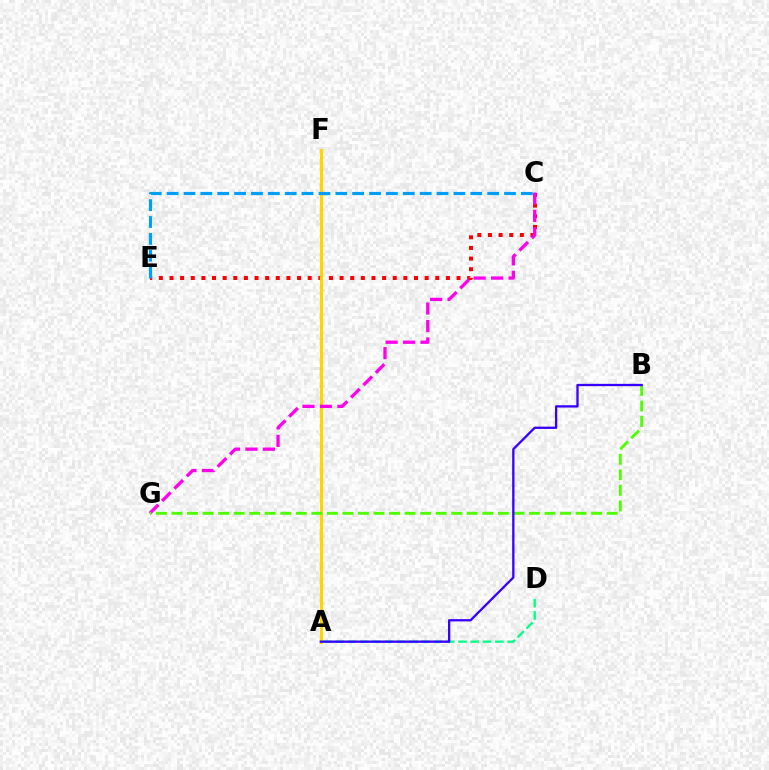{('C', 'E'): [{'color': '#ff0000', 'line_style': 'dotted', 'thickness': 2.89}, {'color': '#009eff', 'line_style': 'dashed', 'thickness': 2.29}], ('A', 'F'): [{'color': '#ffd500', 'line_style': 'solid', 'thickness': 2.27}], ('C', 'G'): [{'color': '#ff00ed', 'line_style': 'dashed', 'thickness': 2.37}], ('A', 'D'): [{'color': '#00ff86', 'line_style': 'dashed', 'thickness': 1.67}], ('B', 'G'): [{'color': '#4fff00', 'line_style': 'dashed', 'thickness': 2.11}], ('A', 'B'): [{'color': '#3700ff', 'line_style': 'solid', 'thickness': 1.66}]}